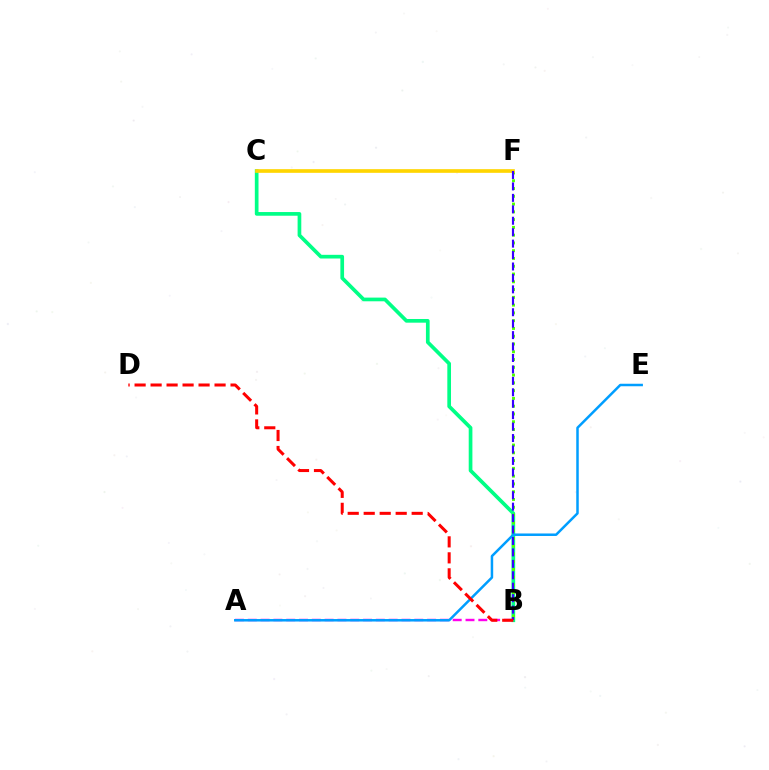{('B', 'C'): [{'color': '#00ff86', 'line_style': 'solid', 'thickness': 2.65}], ('B', 'F'): [{'color': '#4fff00', 'line_style': 'dotted', 'thickness': 2.11}, {'color': '#3700ff', 'line_style': 'dashed', 'thickness': 1.55}], ('A', 'B'): [{'color': '#ff00ed', 'line_style': 'dashed', 'thickness': 1.74}], ('C', 'F'): [{'color': '#ffd500', 'line_style': 'solid', 'thickness': 2.64}], ('A', 'E'): [{'color': '#009eff', 'line_style': 'solid', 'thickness': 1.8}], ('B', 'D'): [{'color': '#ff0000', 'line_style': 'dashed', 'thickness': 2.17}]}